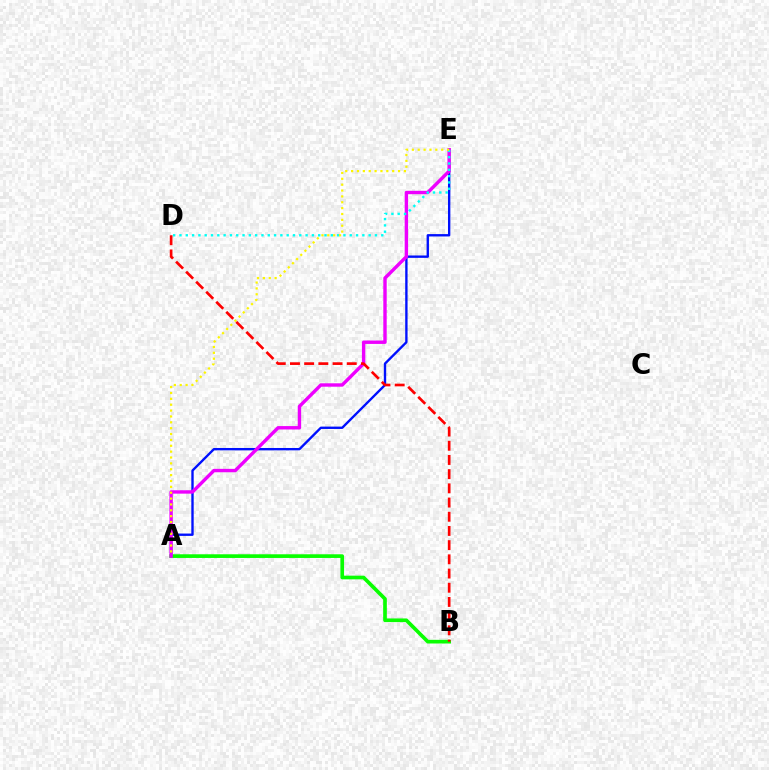{('A', 'E'): [{'color': '#0010ff', 'line_style': 'solid', 'thickness': 1.7}, {'color': '#ee00ff', 'line_style': 'solid', 'thickness': 2.45}, {'color': '#fcf500', 'line_style': 'dotted', 'thickness': 1.59}], ('A', 'B'): [{'color': '#08ff00', 'line_style': 'solid', 'thickness': 2.64}], ('D', 'E'): [{'color': '#00fff6', 'line_style': 'dotted', 'thickness': 1.71}], ('B', 'D'): [{'color': '#ff0000', 'line_style': 'dashed', 'thickness': 1.93}]}